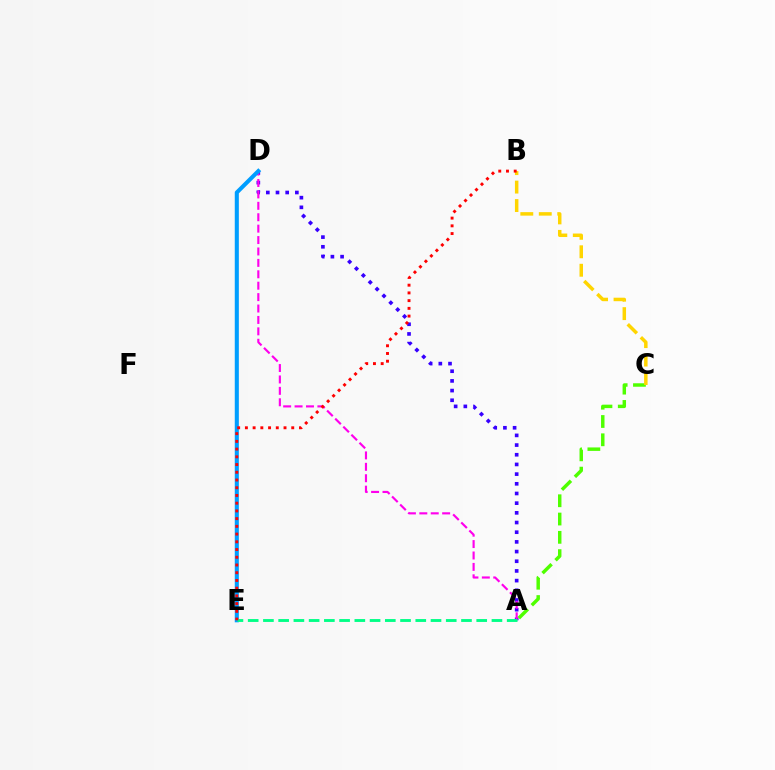{('A', 'D'): [{'color': '#3700ff', 'line_style': 'dotted', 'thickness': 2.63}, {'color': '#ff00ed', 'line_style': 'dashed', 'thickness': 1.55}], ('D', 'E'): [{'color': '#009eff', 'line_style': 'solid', 'thickness': 2.93}], ('A', 'C'): [{'color': '#4fff00', 'line_style': 'dashed', 'thickness': 2.48}], ('B', 'C'): [{'color': '#ffd500', 'line_style': 'dashed', 'thickness': 2.51}], ('A', 'E'): [{'color': '#00ff86', 'line_style': 'dashed', 'thickness': 2.07}], ('B', 'E'): [{'color': '#ff0000', 'line_style': 'dotted', 'thickness': 2.1}]}